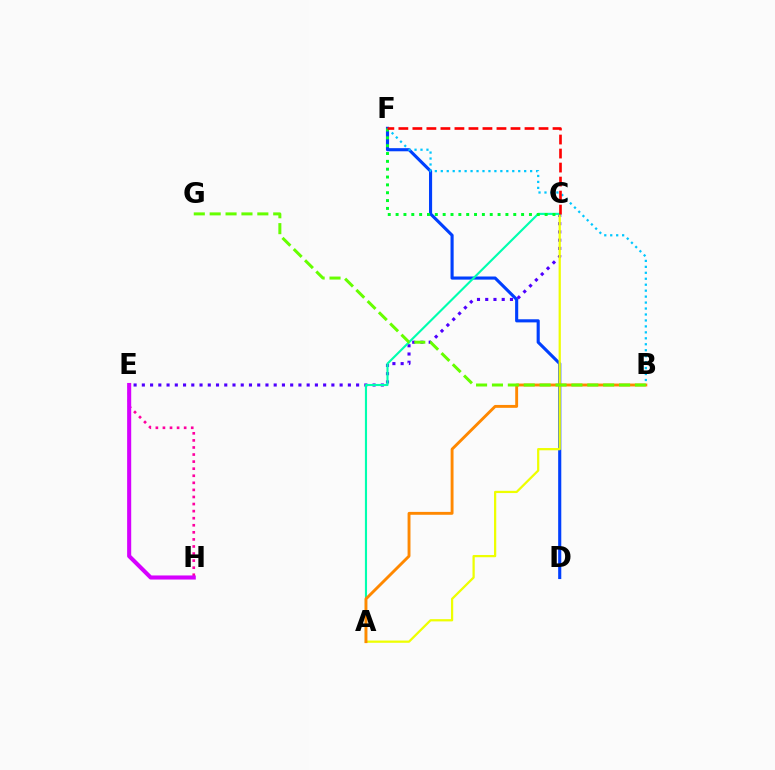{('E', 'H'): [{'color': '#ff00a0', 'line_style': 'dotted', 'thickness': 1.92}, {'color': '#d600ff', 'line_style': 'solid', 'thickness': 2.94}], ('D', 'F'): [{'color': '#003fff', 'line_style': 'solid', 'thickness': 2.24}], ('B', 'F'): [{'color': '#00c7ff', 'line_style': 'dotted', 'thickness': 1.62}], ('C', 'E'): [{'color': '#4f00ff', 'line_style': 'dotted', 'thickness': 2.24}], ('A', 'C'): [{'color': '#eeff00', 'line_style': 'solid', 'thickness': 1.62}, {'color': '#00ffaf', 'line_style': 'solid', 'thickness': 1.54}], ('A', 'B'): [{'color': '#ff8800', 'line_style': 'solid', 'thickness': 2.08}], ('C', 'F'): [{'color': '#00ff27', 'line_style': 'dotted', 'thickness': 2.13}, {'color': '#ff0000', 'line_style': 'dashed', 'thickness': 1.9}], ('B', 'G'): [{'color': '#66ff00', 'line_style': 'dashed', 'thickness': 2.16}]}